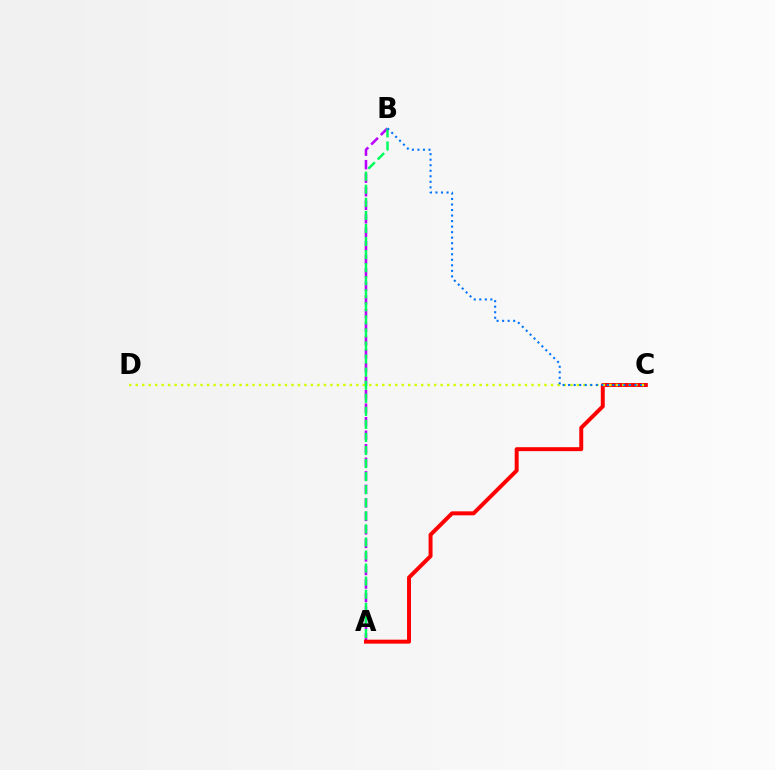{('A', 'B'): [{'color': '#b900ff', 'line_style': 'dashed', 'thickness': 1.84}, {'color': '#00ff5c', 'line_style': 'dashed', 'thickness': 1.77}], ('A', 'C'): [{'color': '#ff0000', 'line_style': 'solid', 'thickness': 2.85}], ('C', 'D'): [{'color': '#d1ff00', 'line_style': 'dotted', 'thickness': 1.76}], ('B', 'C'): [{'color': '#0074ff', 'line_style': 'dotted', 'thickness': 1.5}]}